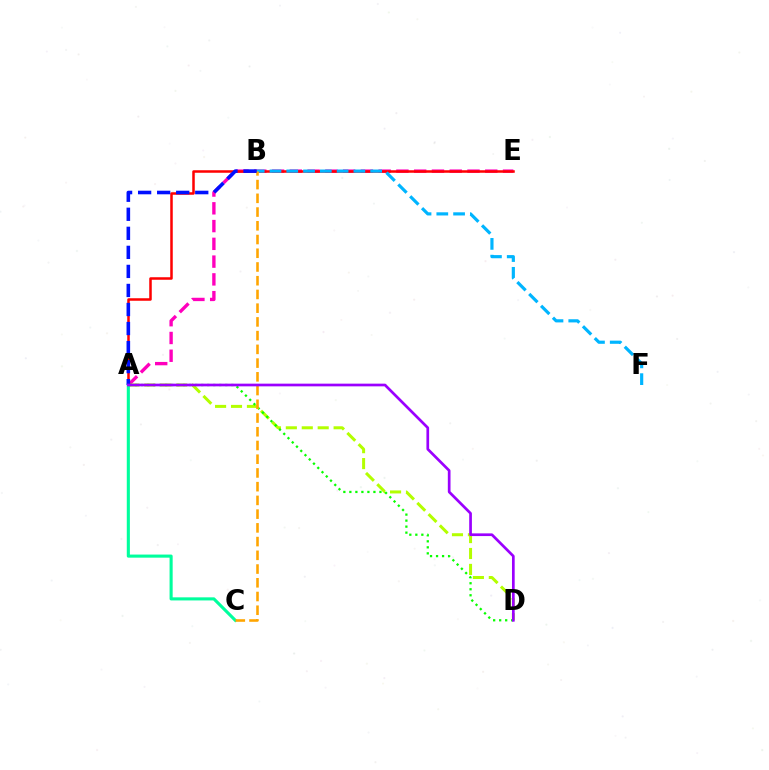{('A', 'E'): [{'color': '#ff00bd', 'line_style': 'dashed', 'thickness': 2.41}, {'color': '#ff0000', 'line_style': 'solid', 'thickness': 1.81}], ('A', 'D'): [{'color': '#b3ff00', 'line_style': 'dashed', 'thickness': 2.16}, {'color': '#08ff00', 'line_style': 'dotted', 'thickness': 1.63}, {'color': '#9b00ff', 'line_style': 'solid', 'thickness': 1.94}], ('A', 'C'): [{'color': '#00ff9d', 'line_style': 'solid', 'thickness': 2.23}], ('B', 'F'): [{'color': '#00b5ff', 'line_style': 'dashed', 'thickness': 2.28}], ('B', 'C'): [{'color': '#ffa500', 'line_style': 'dashed', 'thickness': 1.87}], ('A', 'B'): [{'color': '#0010ff', 'line_style': 'dashed', 'thickness': 2.59}]}